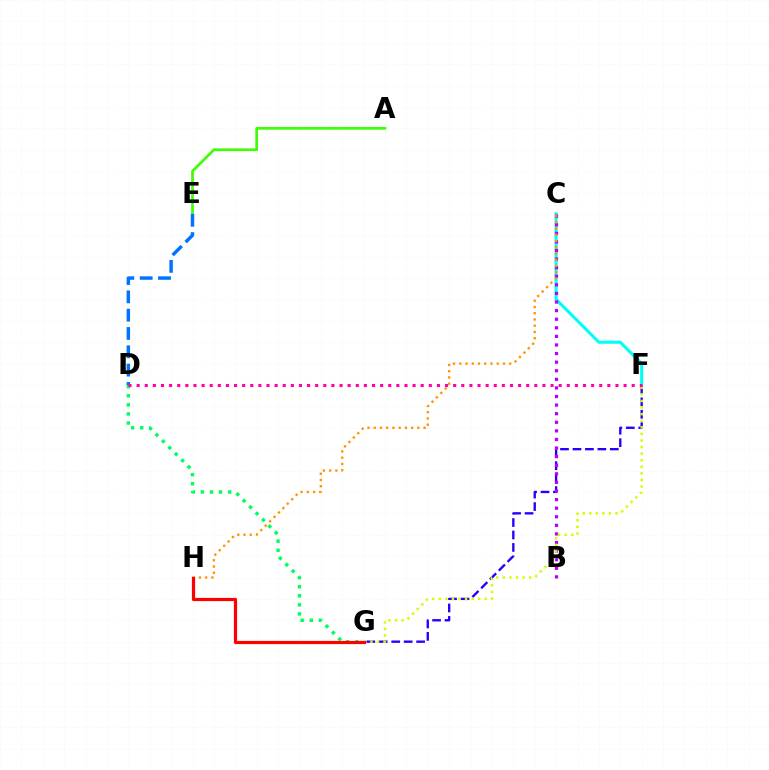{('F', 'G'): [{'color': '#2500ff', 'line_style': 'dashed', 'thickness': 1.69}, {'color': '#d1ff00', 'line_style': 'dotted', 'thickness': 1.79}], ('C', 'F'): [{'color': '#00fff6', 'line_style': 'solid', 'thickness': 2.22}], ('A', 'E'): [{'color': '#3dff00', 'line_style': 'solid', 'thickness': 1.94}], ('B', 'C'): [{'color': '#b900ff', 'line_style': 'dotted', 'thickness': 2.33}], ('C', 'H'): [{'color': '#ff9400', 'line_style': 'dotted', 'thickness': 1.69}], ('D', 'G'): [{'color': '#00ff5c', 'line_style': 'dotted', 'thickness': 2.47}], ('D', 'E'): [{'color': '#0074ff', 'line_style': 'dashed', 'thickness': 2.49}], ('G', 'H'): [{'color': '#ff0000', 'line_style': 'solid', 'thickness': 2.31}], ('D', 'F'): [{'color': '#ff00ac', 'line_style': 'dotted', 'thickness': 2.21}]}